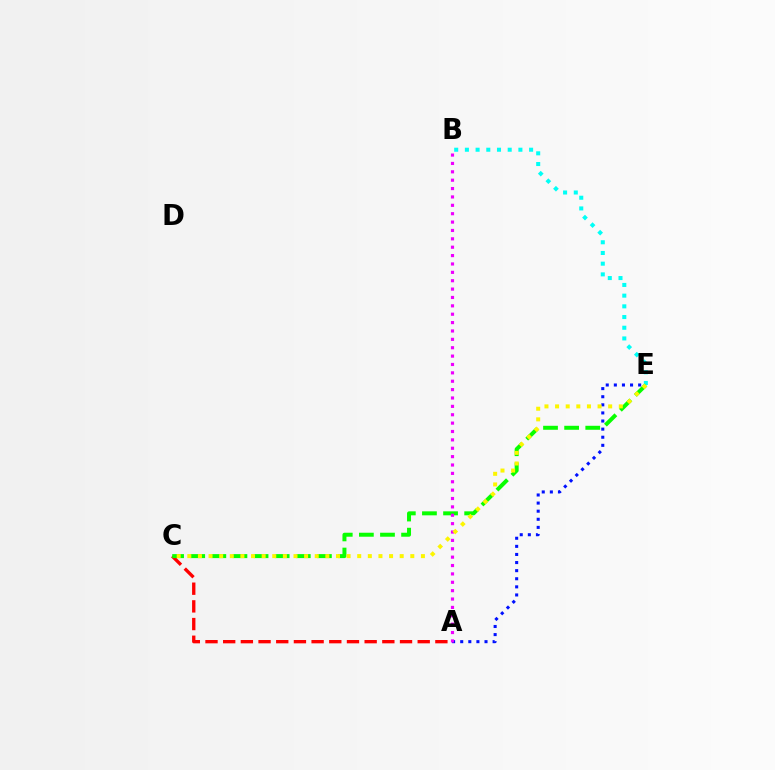{('B', 'E'): [{'color': '#00fff6', 'line_style': 'dotted', 'thickness': 2.91}], ('A', 'C'): [{'color': '#ff0000', 'line_style': 'dashed', 'thickness': 2.4}], ('C', 'E'): [{'color': '#08ff00', 'line_style': 'dashed', 'thickness': 2.87}, {'color': '#fcf500', 'line_style': 'dotted', 'thickness': 2.89}], ('A', 'E'): [{'color': '#0010ff', 'line_style': 'dotted', 'thickness': 2.2}], ('A', 'B'): [{'color': '#ee00ff', 'line_style': 'dotted', 'thickness': 2.28}]}